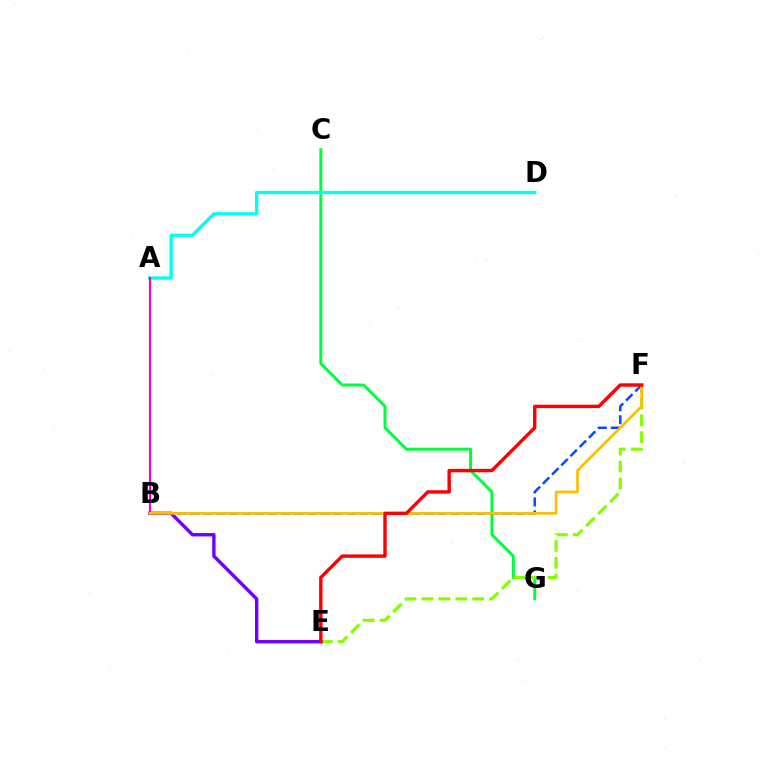{('C', 'G'): [{'color': '#00ff39', 'line_style': 'solid', 'thickness': 2.14}], ('E', 'F'): [{'color': '#84ff00', 'line_style': 'dashed', 'thickness': 2.3}, {'color': '#ff0000', 'line_style': 'solid', 'thickness': 2.46}], ('A', 'D'): [{'color': '#00fff6', 'line_style': 'solid', 'thickness': 2.4}], ('B', 'F'): [{'color': '#004bff', 'line_style': 'dashed', 'thickness': 1.77}, {'color': '#ffbd00', 'line_style': 'solid', 'thickness': 1.92}], ('B', 'E'): [{'color': '#7200ff', 'line_style': 'solid', 'thickness': 2.44}], ('A', 'B'): [{'color': '#ff00cf', 'line_style': 'solid', 'thickness': 1.57}]}